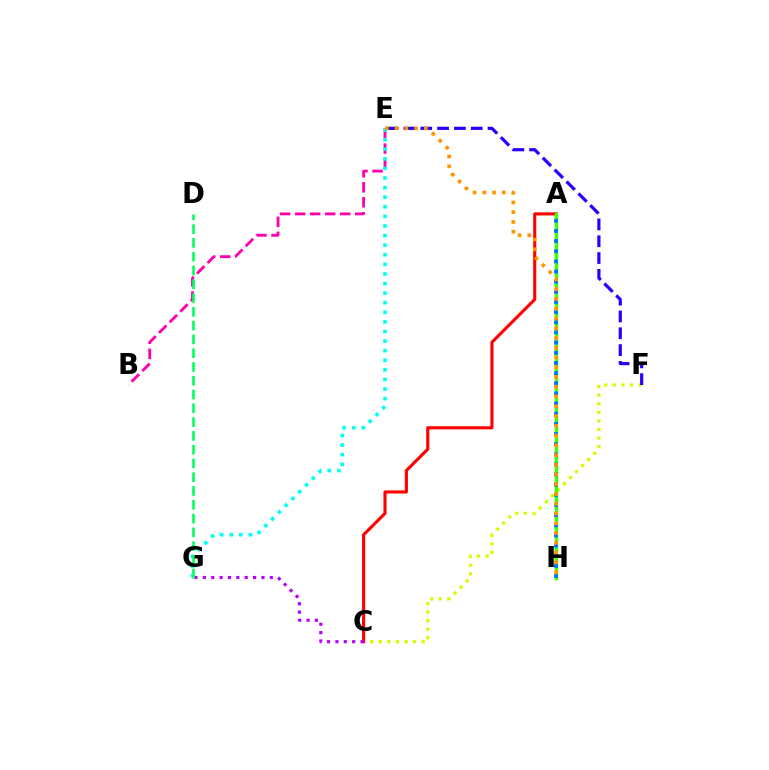{('C', 'F'): [{'color': '#d1ff00', 'line_style': 'dotted', 'thickness': 2.33}], ('A', 'C'): [{'color': '#ff0000', 'line_style': 'solid', 'thickness': 2.23}], ('E', 'F'): [{'color': '#2500ff', 'line_style': 'dashed', 'thickness': 2.28}], ('A', 'H'): [{'color': '#3dff00', 'line_style': 'solid', 'thickness': 2.47}, {'color': '#0074ff', 'line_style': 'dotted', 'thickness': 2.76}], ('B', 'E'): [{'color': '#ff00ac', 'line_style': 'dashed', 'thickness': 2.04}], ('E', 'G'): [{'color': '#00fff6', 'line_style': 'dotted', 'thickness': 2.61}], ('C', 'G'): [{'color': '#b900ff', 'line_style': 'dotted', 'thickness': 2.27}], ('E', 'H'): [{'color': '#ff9400', 'line_style': 'dotted', 'thickness': 2.65}], ('D', 'G'): [{'color': '#00ff5c', 'line_style': 'dashed', 'thickness': 1.87}]}